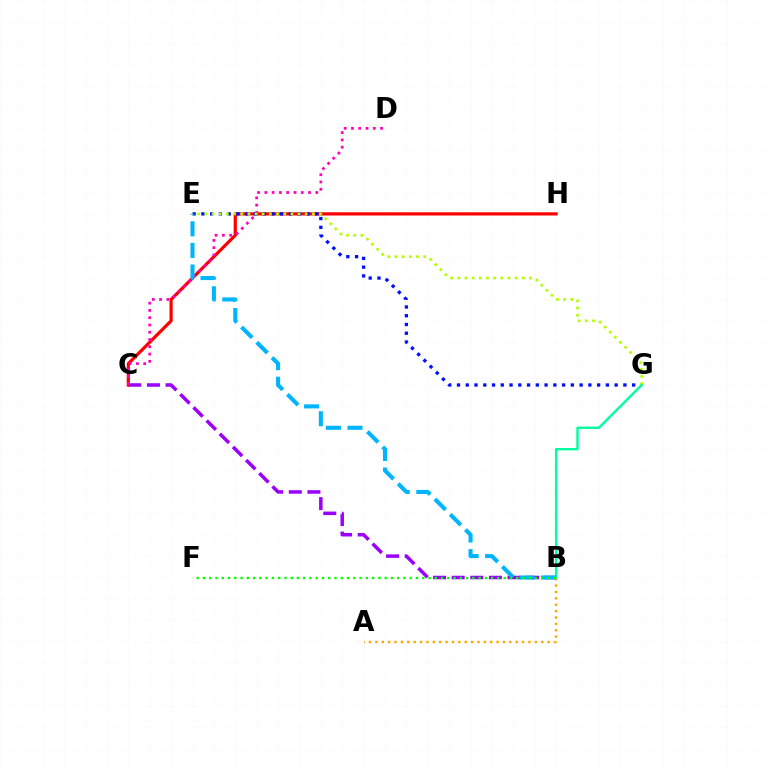{('B', 'C'): [{'color': '#9b00ff', 'line_style': 'dashed', 'thickness': 2.53}], ('C', 'H'): [{'color': '#ff0000', 'line_style': 'solid', 'thickness': 2.3}], ('E', 'G'): [{'color': '#0010ff', 'line_style': 'dotted', 'thickness': 2.38}, {'color': '#b3ff00', 'line_style': 'dotted', 'thickness': 1.95}], ('C', 'D'): [{'color': '#ff00bd', 'line_style': 'dotted', 'thickness': 1.98}], ('A', 'B'): [{'color': '#ffa500', 'line_style': 'dotted', 'thickness': 1.73}], ('B', 'G'): [{'color': '#00ff9d', 'line_style': 'solid', 'thickness': 1.72}], ('B', 'E'): [{'color': '#00b5ff', 'line_style': 'dashed', 'thickness': 2.93}], ('B', 'F'): [{'color': '#08ff00', 'line_style': 'dotted', 'thickness': 1.7}]}